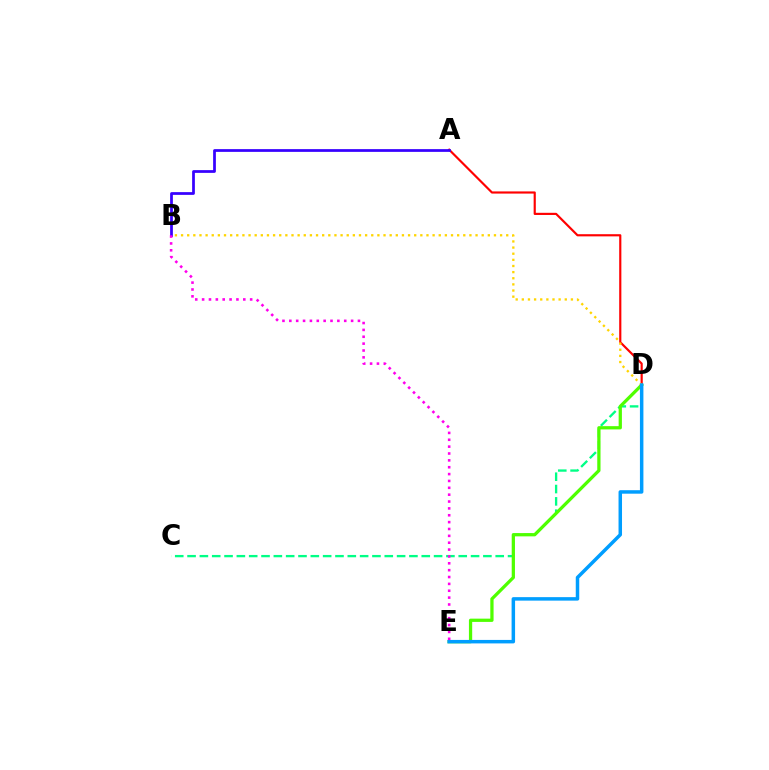{('C', 'D'): [{'color': '#00ff86', 'line_style': 'dashed', 'thickness': 1.67}], ('D', 'E'): [{'color': '#4fff00', 'line_style': 'solid', 'thickness': 2.34}, {'color': '#009eff', 'line_style': 'solid', 'thickness': 2.51}], ('A', 'D'): [{'color': '#ff0000', 'line_style': 'solid', 'thickness': 1.56}], ('B', 'D'): [{'color': '#ffd500', 'line_style': 'dotted', 'thickness': 1.67}], ('A', 'B'): [{'color': '#3700ff', 'line_style': 'solid', 'thickness': 1.98}], ('B', 'E'): [{'color': '#ff00ed', 'line_style': 'dotted', 'thickness': 1.86}]}